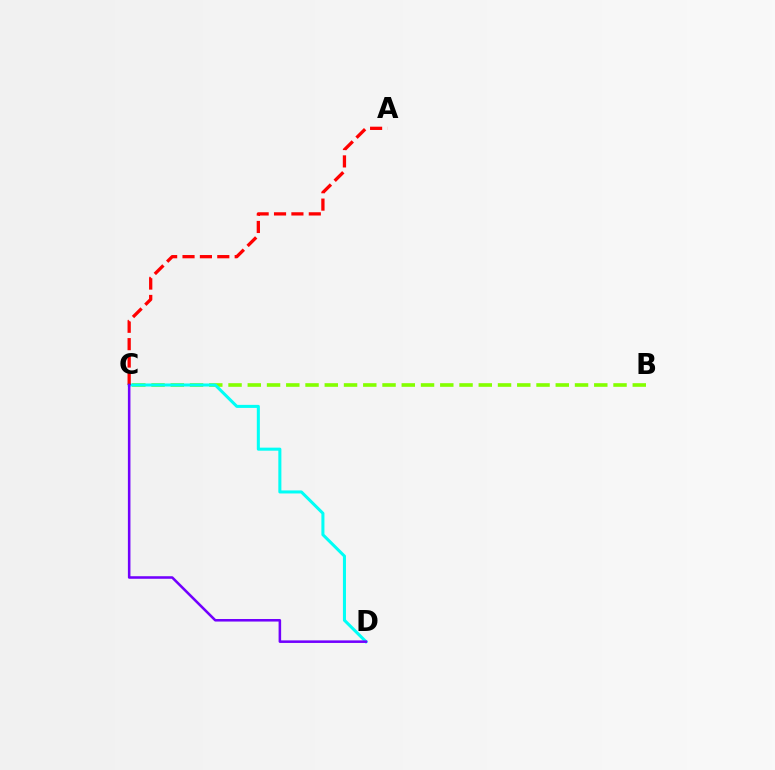{('B', 'C'): [{'color': '#84ff00', 'line_style': 'dashed', 'thickness': 2.61}], ('C', 'D'): [{'color': '#00fff6', 'line_style': 'solid', 'thickness': 2.19}, {'color': '#7200ff', 'line_style': 'solid', 'thickness': 1.83}], ('A', 'C'): [{'color': '#ff0000', 'line_style': 'dashed', 'thickness': 2.36}]}